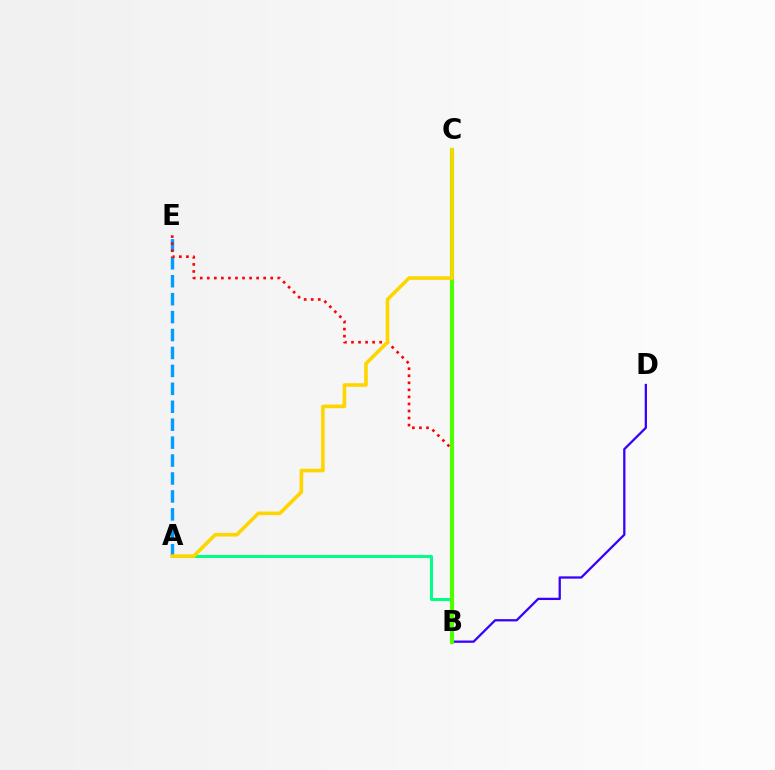{('A', 'E'): [{'color': '#009eff', 'line_style': 'dashed', 'thickness': 2.44}], ('B', 'C'): [{'color': '#ff00ed', 'line_style': 'solid', 'thickness': 1.62}, {'color': '#4fff00', 'line_style': 'solid', 'thickness': 2.96}], ('B', 'D'): [{'color': '#3700ff', 'line_style': 'solid', 'thickness': 1.64}], ('B', 'E'): [{'color': '#ff0000', 'line_style': 'dotted', 'thickness': 1.91}], ('A', 'B'): [{'color': '#00ff86', 'line_style': 'solid', 'thickness': 2.18}], ('A', 'C'): [{'color': '#ffd500', 'line_style': 'solid', 'thickness': 2.59}]}